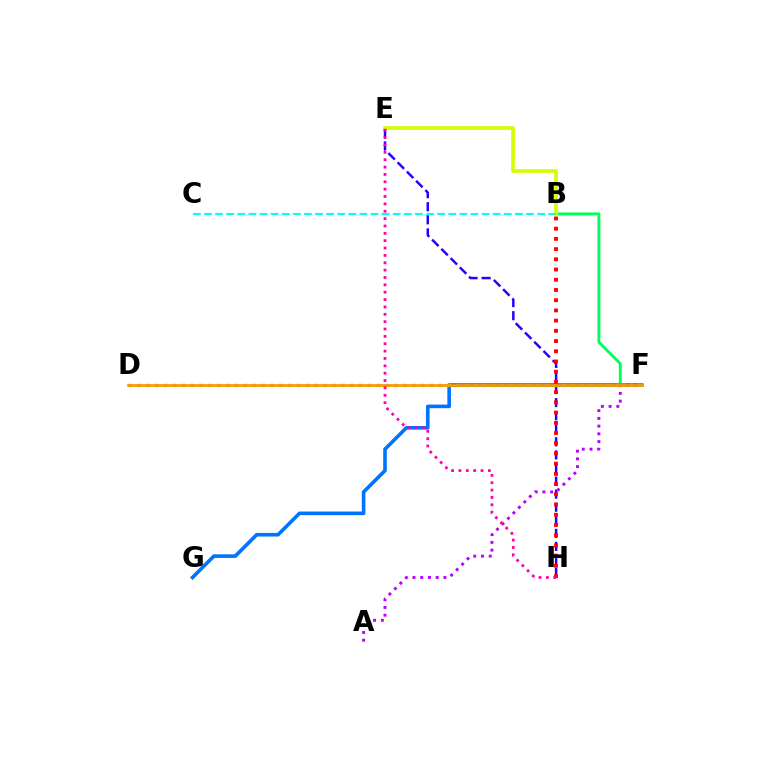{('E', 'H'): [{'color': '#2500ff', 'line_style': 'dashed', 'thickness': 1.78}, {'color': '#ff00ac', 'line_style': 'dotted', 'thickness': 2.0}], ('F', 'G'): [{'color': '#0074ff', 'line_style': 'solid', 'thickness': 2.6}], ('D', 'F'): [{'color': '#3dff00', 'line_style': 'dotted', 'thickness': 2.41}, {'color': '#ff9400', 'line_style': 'solid', 'thickness': 1.95}], ('B', 'F'): [{'color': '#00ff5c', 'line_style': 'solid', 'thickness': 2.09}], ('B', 'E'): [{'color': '#d1ff00', 'line_style': 'solid', 'thickness': 2.63}], ('A', 'F'): [{'color': '#b900ff', 'line_style': 'dotted', 'thickness': 2.1}], ('B', 'H'): [{'color': '#ff0000', 'line_style': 'dotted', 'thickness': 2.78}], ('B', 'C'): [{'color': '#00fff6', 'line_style': 'dashed', 'thickness': 1.51}]}